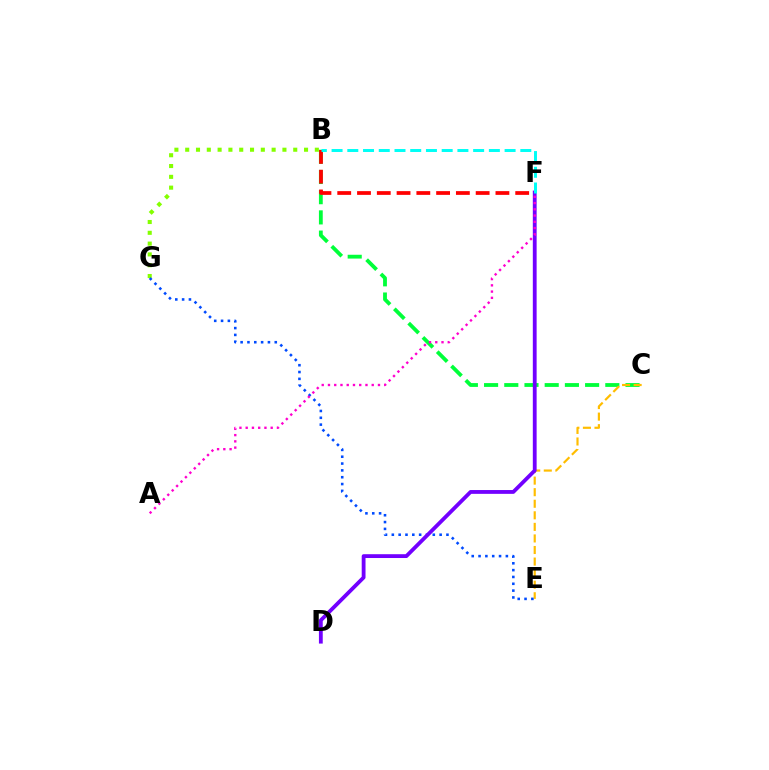{('B', 'C'): [{'color': '#00ff39', 'line_style': 'dashed', 'thickness': 2.75}], ('B', 'G'): [{'color': '#84ff00', 'line_style': 'dotted', 'thickness': 2.94}], ('C', 'E'): [{'color': '#ffbd00', 'line_style': 'dashed', 'thickness': 1.57}], ('E', 'G'): [{'color': '#004bff', 'line_style': 'dotted', 'thickness': 1.86}], ('B', 'F'): [{'color': '#ff0000', 'line_style': 'dashed', 'thickness': 2.69}, {'color': '#00fff6', 'line_style': 'dashed', 'thickness': 2.14}], ('D', 'F'): [{'color': '#7200ff', 'line_style': 'solid', 'thickness': 2.75}], ('A', 'F'): [{'color': '#ff00cf', 'line_style': 'dotted', 'thickness': 1.7}]}